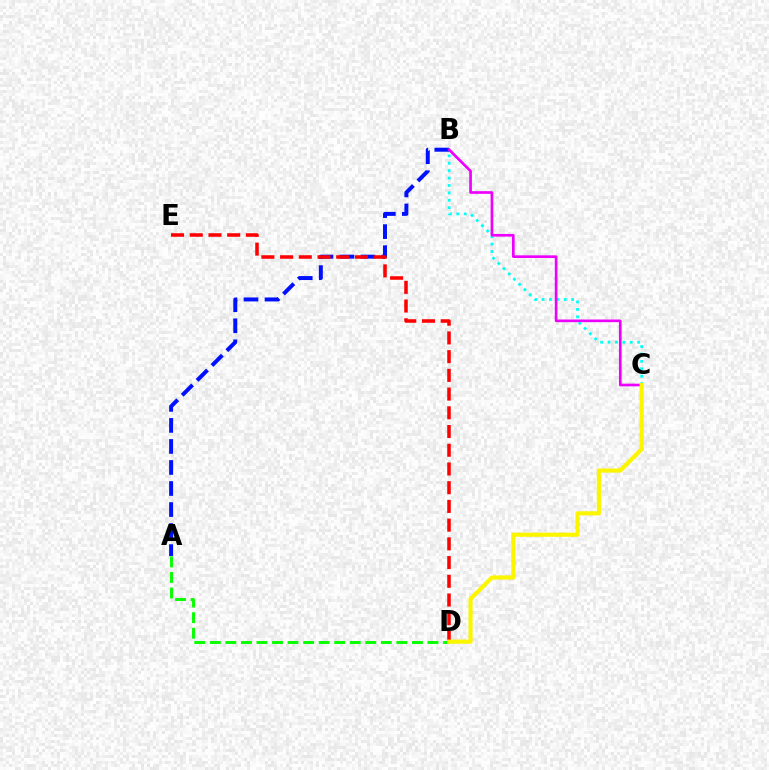{('A', 'B'): [{'color': '#0010ff', 'line_style': 'dashed', 'thickness': 2.86}], ('D', 'E'): [{'color': '#ff0000', 'line_style': 'dashed', 'thickness': 2.54}], ('B', 'C'): [{'color': '#00fff6', 'line_style': 'dotted', 'thickness': 2.01}, {'color': '#ee00ff', 'line_style': 'solid', 'thickness': 1.92}], ('A', 'D'): [{'color': '#08ff00', 'line_style': 'dashed', 'thickness': 2.11}], ('C', 'D'): [{'color': '#fcf500', 'line_style': 'solid', 'thickness': 2.99}]}